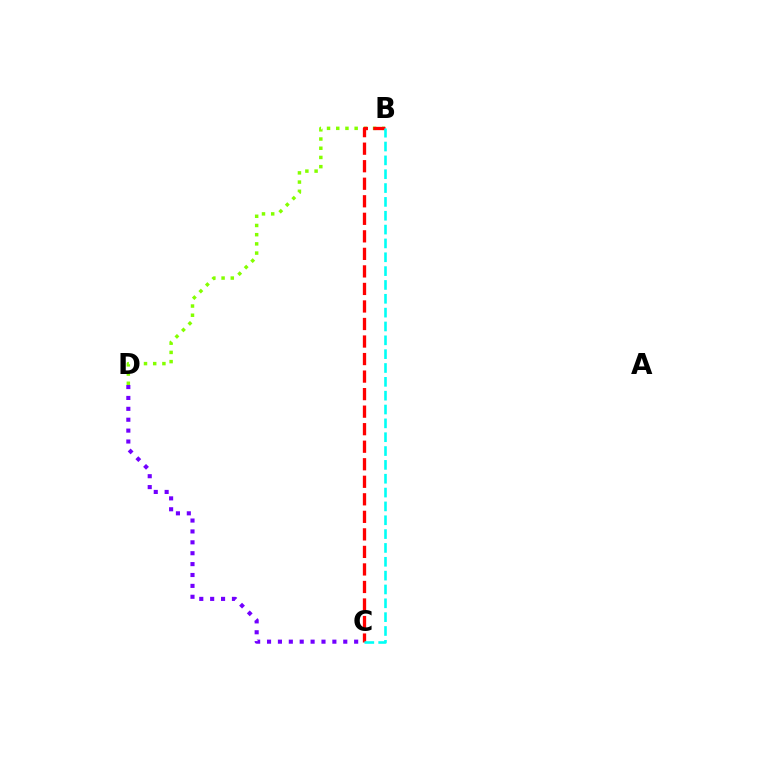{('C', 'D'): [{'color': '#7200ff', 'line_style': 'dotted', 'thickness': 2.96}], ('B', 'D'): [{'color': '#84ff00', 'line_style': 'dotted', 'thickness': 2.5}], ('B', 'C'): [{'color': '#ff0000', 'line_style': 'dashed', 'thickness': 2.38}, {'color': '#00fff6', 'line_style': 'dashed', 'thickness': 1.88}]}